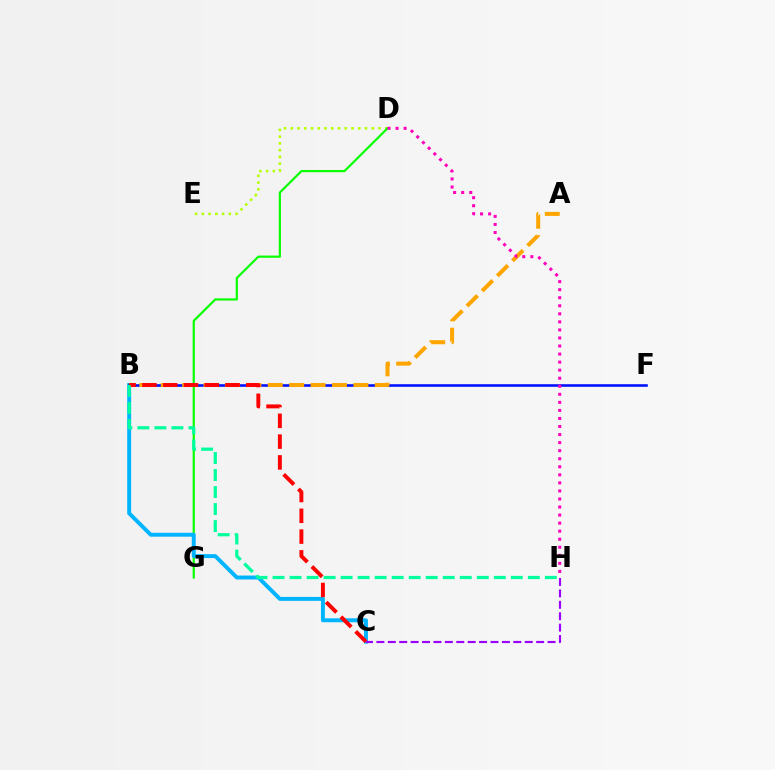{('D', 'E'): [{'color': '#b3ff00', 'line_style': 'dotted', 'thickness': 1.83}], ('D', 'G'): [{'color': '#08ff00', 'line_style': 'solid', 'thickness': 1.58}], ('B', 'C'): [{'color': '#00b5ff', 'line_style': 'solid', 'thickness': 2.83}, {'color': '#ff0000', 'line_style': 'dashed', 'thickness': 2.82}], ('B', 'F'): [{'color': '#0010ff', 'line_style': 'solid', 'thickness': 1.86}], ('C', 'H'): [{'color': '#9b00ff', 'line_style': 'dashed', 'thickness': 1.55}], ('A', 'B'): [{'color': '#ffa500', 'line_style': 'dashed', 'thickness': 2.91}], ('B', 'H'): [{'color': '#00ff9d', 'line_style': 'dashed', 'thickness': 2.31}], ('D', 'H'): [{'color': '#ff00bd', 'line_style': 'dotted', 'thickness': 2.19}]}